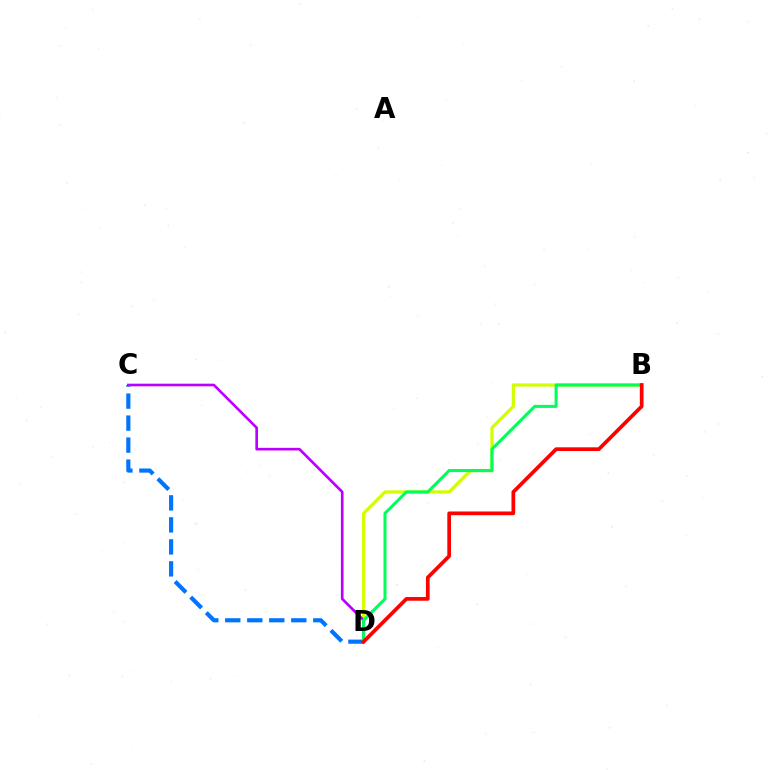{('B', 'D'): [{'color': '#d1ff00', 'line_style': 'solid', 'thickness': 2.32}, {'color': '#00ff5c', 'line_style': 'solid', 'thickness': 2.2}, {'color': '#ff0000', 'line_style': 'solid', 'thickness': 2.66}], ('C', 'D'): [{'color': '#b900ff', 'line_style': 'solid', 'thickness': 1.91}, {'color': '#0074ff', 'line_style': 'dashed', 'thickness': 2.99}]}